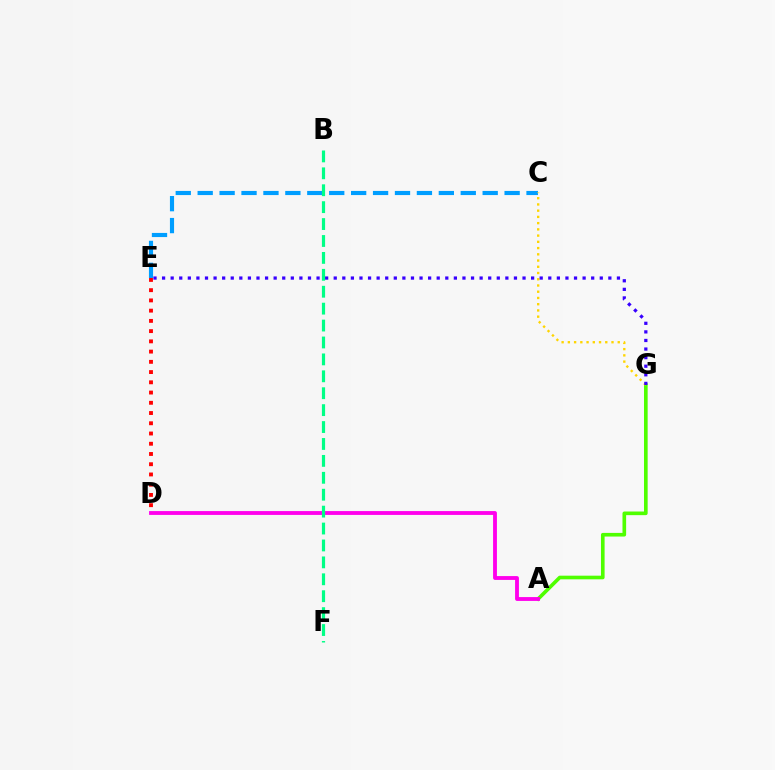{('C', 'E'): [{'color': '#009eff', 'line_style': 'dashed', 'thickness': 2.98}], ('A', 'G'): [{'color': '#4fff00', 'line_style': 'solid', 'thickness': 2.62}], ('D', 'E'): [{'color': '#ff0000', 'line_style': 'dotted', 'thickness': 2.78}], ('C', 'G'): [{'color': '#ffd500', 'line_style': 'dotted', 'thickness': 1.69}], ('E', 'G'): [{'color': '#3700ff', 'line_style': 'dotted', 'thickness': 2.33}], ('A', 'D'): [{'color': '#ff00ed', 'line_style': 'solid', 'thickness': 2.76}], ('B', 'F'): [{'color': '#00ff86', 'line_style': 'dashed', 'thickness': 2.3}]}